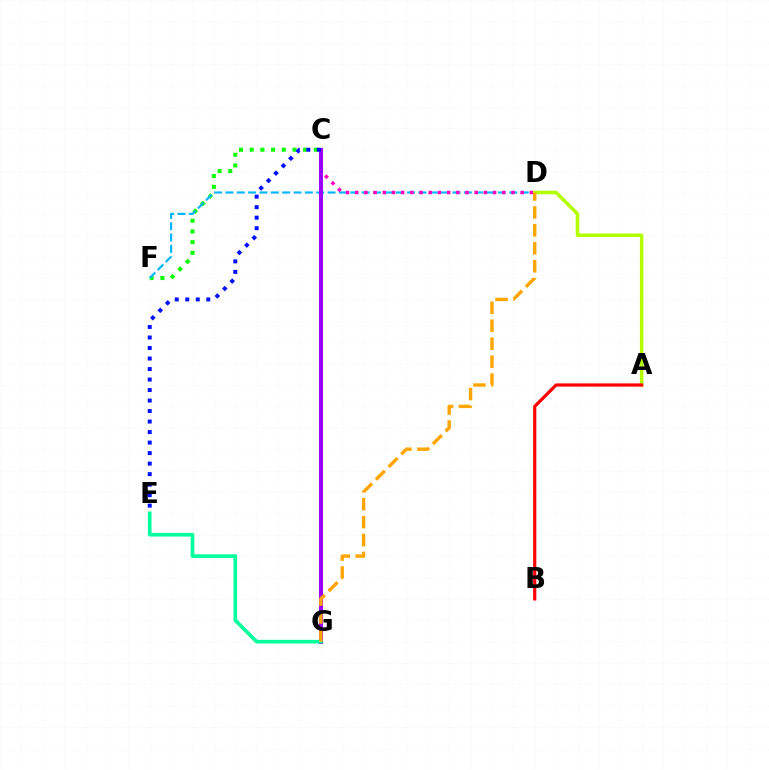{('C', 'F'): [{'color': '#08ff00', 'line_style': 'dotted', 'thickness': 2.91}], ('D', 'F'): [{'color': '#00b5ff', 'line_style': 'dashed', 'thickness': 1.54}], ('C', 'D'): [{'color': '#ff00bd', 'line_style': 'dotted', 'thickness': 2.5}], ('C', 'G'): [{'color': '#9b00ff', 'line_style': 'solid', 'thickness': 2.89}], ('E', 'G'): [{'color': '#00ff9d', 'line_style': 'solid', 'thickness': 2.63}], ('A', 'D'): [{'color': '#b3ff00', 'line_style': 'solid', 'thickness': 2.54}], ('D', 'G'): [{'color': '#ffa500', 'line_style': 'dashed', 'thickness': 2.44}], ('A', 'B'): [{'color': '#ff0000', 'line_style': 'solid', 'thickness': 2.3}], ('C', 'E'): [{'color': '#0010ff', 'line_style': 'dotted', 'thickness': 2.86}]}